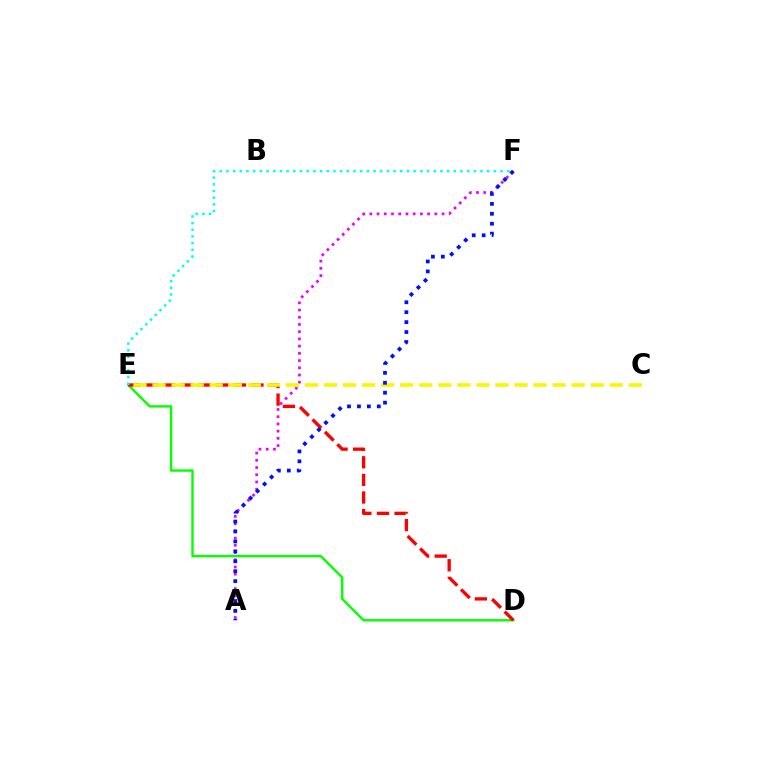{('D', 'E'): [{'color': '#08ff00', 'line_style': 'solid', 'thickness': 1.74}, {'color': '#ff0000', 'line_style': 'dashed', 'thickness': 2.39}], ('A', 'F'): [{'color': '#ee00ff', 'line_style': 'dotted', 'thickness': 1.96}, {'color': '#0010ff', 'line_style': 'dotted', 'thickness': 2.7}], ('C', 'E'): [{'color': '#fcf500', 'line_style': 'dashed', 'thickness': 2.59}], ('E', 'F'): [{'color': '#00fff6', 'line_style': 'dotted', 'thickness': 1.82}]}